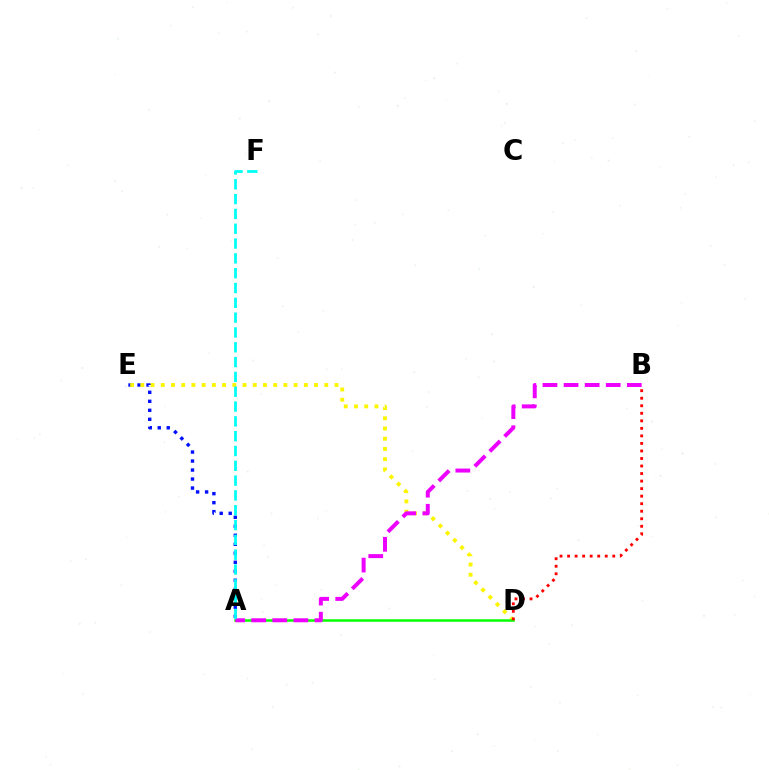{('A', 'E'): [{'color': '#0010ff', 'line_style': 'dotted', 'thickness': 2.45}], ('D', 'E'): [{'color': '#fcf500', 'line_style': 'dotted', 'thickness': 2.78}], ('A', 'D'): [{'color': '#08ff00', 'line_style': 'solid', 'thickness': 1.8}], ('B', 'D'): [{'color': '#ff0000', 'line_style': 'dotted', 'thickness': 2.05}], ('A', 'B'): [{'color': '#ee00ff', 'line_style': 'dashed', 'thickness': 2.86}], ('A', 'F'): [{'color': '#00fff6', 'line_style': 'dashed', 'thickness': 2.01}]}